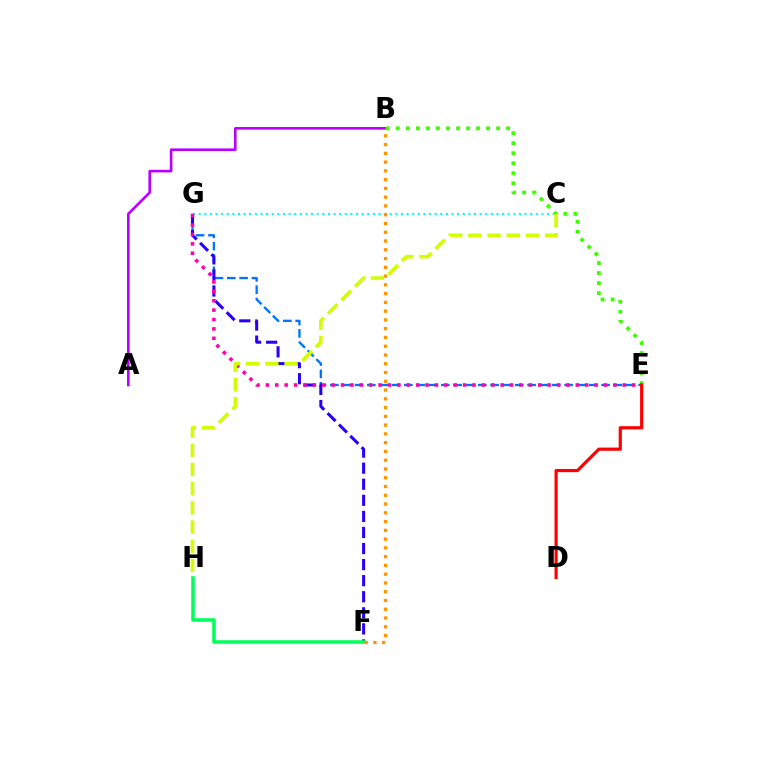{('C', 'G'): [{'color': '#00fff6', 'line_style': 'dotted', 'thickness': 1.53}], ('E', 'G'): [{'color': '#0074ff', 'line_style': 'dashed', 'thickness': 1.68}, {'color': '#ff00ac', 'line_style': 'dotted', 'thickness': 2.55}], ('A', 'B'): [{'color': '#b900ff', 'line_style': 'solid', 'thickness': 1.89}], ('F', 'G'): [{'color': '#2500ff', 'line_style': 'dashed', 'thickness': 2.18}], ('B', 'E'): [{'color': '#3dff00', 'line_style': 'dotted', 'thickness': 2.72}], ('F', 'H'): [{'color': '#00ff5c', 'line_style': 'solid', 'thickness': 2.54}], ('C', 'H'): [{'color': '#d1ff00', 'line_style': 'dashed', 'thickness': 2.61}], ('B', 'F'): [{'color': '#ff9400', 'line_style': 'dotted', 'thickness': 2.38}], ('D', 'E'): [{'color': '#ff0000', 'line_style': 'solid', 'thickness': 2.29}]}